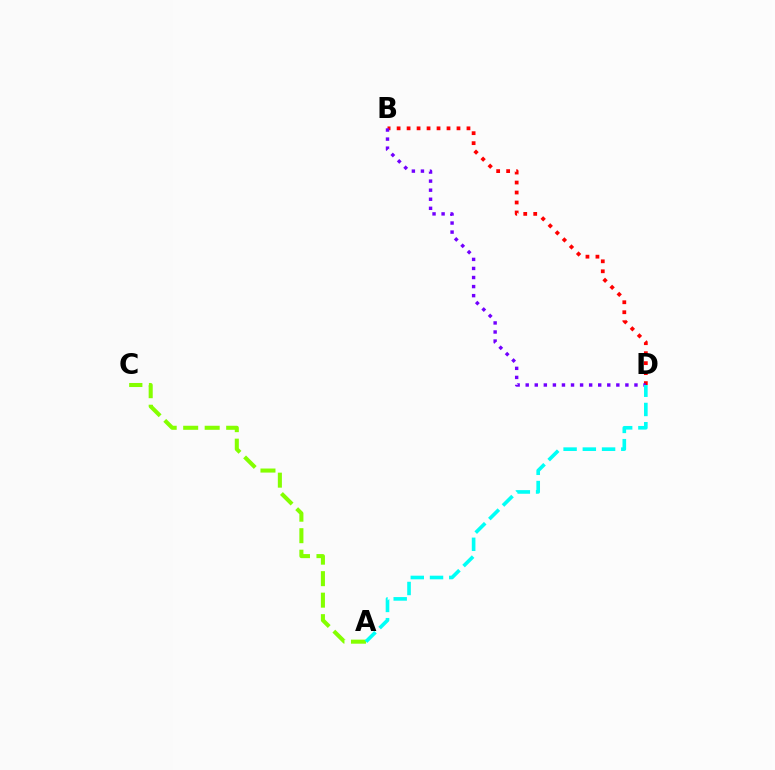{('B', 'D'): [{'color': '#ff0000', 'line_style': 'dotted', 'thickness': 2.71}, {'color': '#7200ff', 'line_style': 'dotted', 'thickness': 2.46}], ('A', 'C'): [{'color': '#84ff00', 'line_style': 'dashed', 'thickness': 2.92}], ('A', 'D'): [{'color': '#00fff6', 'line_style': 'dashed', 'thickness': 2.61}]}